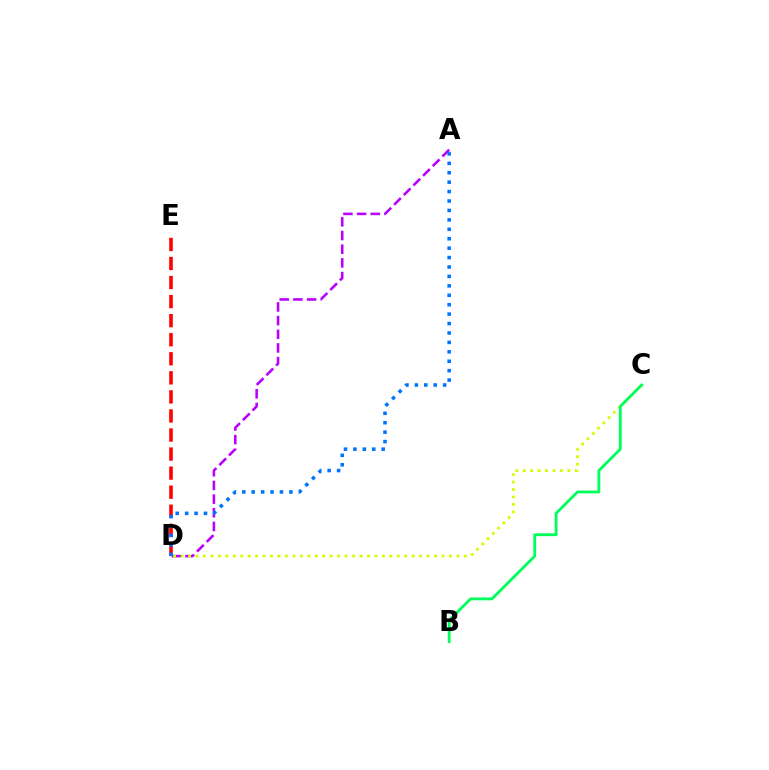{('D', 'E'): [{'color': '#ff0000', 'line_style': 'dashed', 'thickness': 2.59}], ('A', 'D'): [{'color': '#b900ff', 'line_style': 'dashed', 'thickness': 1.86}, {'color': '#0074ff', 'line_style': 'dotted', 'thickness': 2.56}], ('C', 'D'): [{'color': '#d1ff00', 'line_style': 'dotted', 'thickness': 2.03}], ('B', 'C'): [{'color': '#00ff5c', 'line_style': 'solid', 'thickness': 2.03}]}